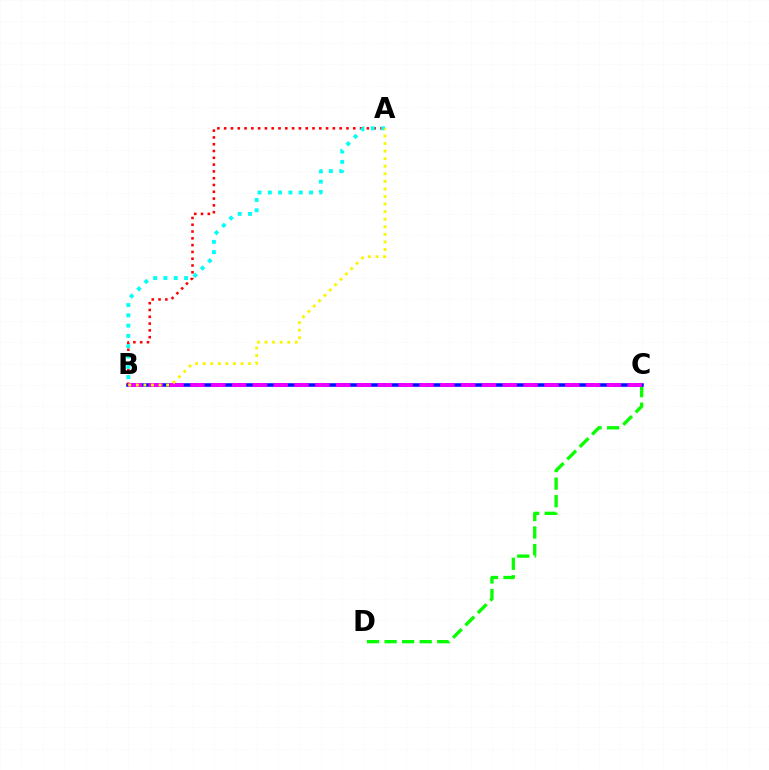{('C', 'D'): [{'color': '#08ff00', 'line_style': 'dashed', 'thickness': 2.39}], ('B', 'C'): [{'color': '#0010ff', 'line_style': 'solid', 'thickness': 2.57}, {'color': '#ee00ff', 'line_style': 'dashed', 'thickness': 2.83}], ('A', 'B'): [{'color': '#ff0000', 'line_style': 'dotted', 'thickness': 1.85}, {'color': '#00fff6', 'line_style': 'dotted', 'thickness': 2.8}, {'color': '#fcf500', 'line_style': 'dotted', 'thickness': 2.06}]}